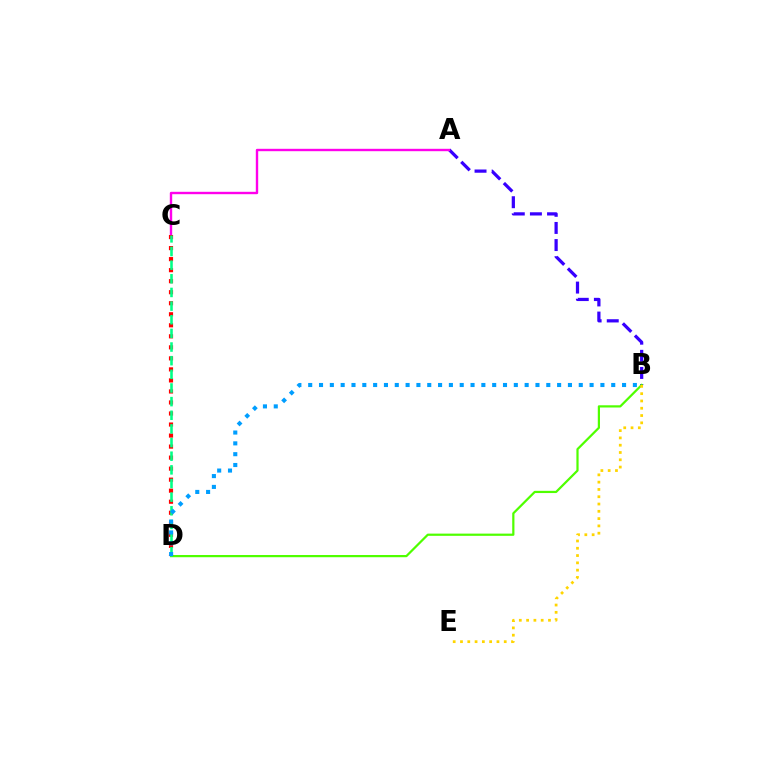{('A', 'B'): [{'color': '#3700ff', 'line_style': 'dashed', 'thickness': 2.33}], ('B', 'D'): [{'color': '#4fff00', 'line_style': 'solid', 'thickness': 1.6}, {'color': '#009eff', 'line_style': 'dotted', 'thickness': 2.94}], ('A', 'C'): [{'color': '#ff00ed', 'line_style': 'solid', 'thickness': 1.72}], ('C', 'D'): [{'color': '#ff0000', 'line_style': 'dotted', 'thickness': 3.0}, {'color': '#00ff86', 'line_style': 'dashed', 'thickness': 1.85}], ('B', 'E'): [{'color': '#ffd500', 'line_style': 'dotted', 'thickness': 1.98}]}